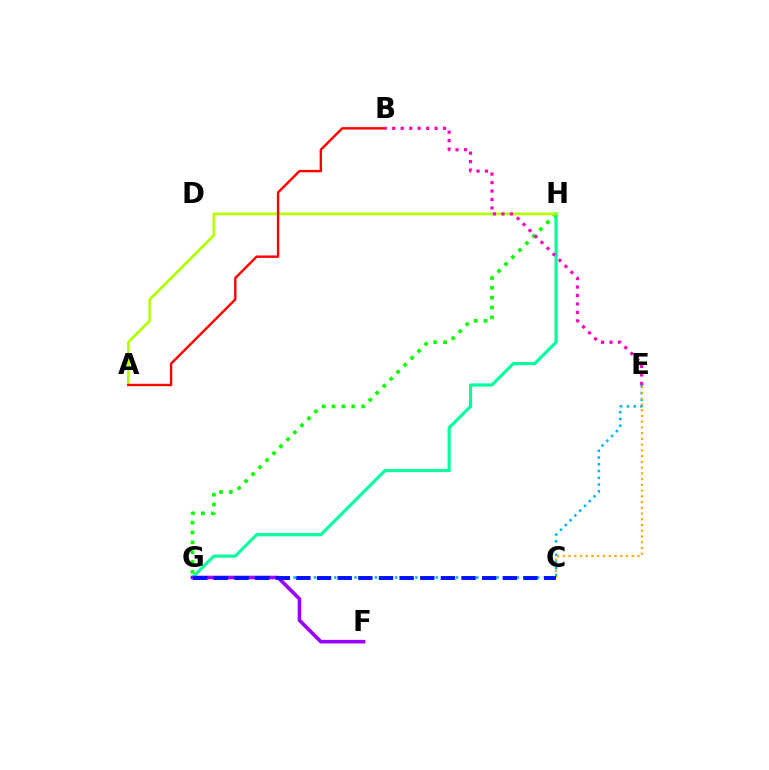{('G', 'H'): [{'color': '#00ff9d', 'line_style': 'solid', 'thickness': 2.28}, {'color': '#08ff00', 'line_style': 'dotted', 'thickness': 2.68}], ('E', 'G'): [{'color': '#00b5ff', 'line_style': 'dotted', 'thickness': 1.84}], ('A', 'H'): [{'color': '#b3ff00', 'line_style': 'solid', 'thickness': 1.96}], ('A', 'B'): [{'color': '#ff0000', 'line_style': 'solid', 'thickness': 1.73}], ('F', 'G'): [{'color': '#9b00ff', 'line_style': 'solid', 'thickness': 2.59}], ('C', 'E'): [{'color': '#ffa500', 'line_style': 'dotted', 'thickness': 1.56}], ('C', 'G'): [{'color': '#0010ff', 'line_style': 'dashed', 'thickness': 2.8}], ('B', 'E'): [{'color': '#ff00bd', 'line_style': 'dotted', 'thickness': 2.3}]}